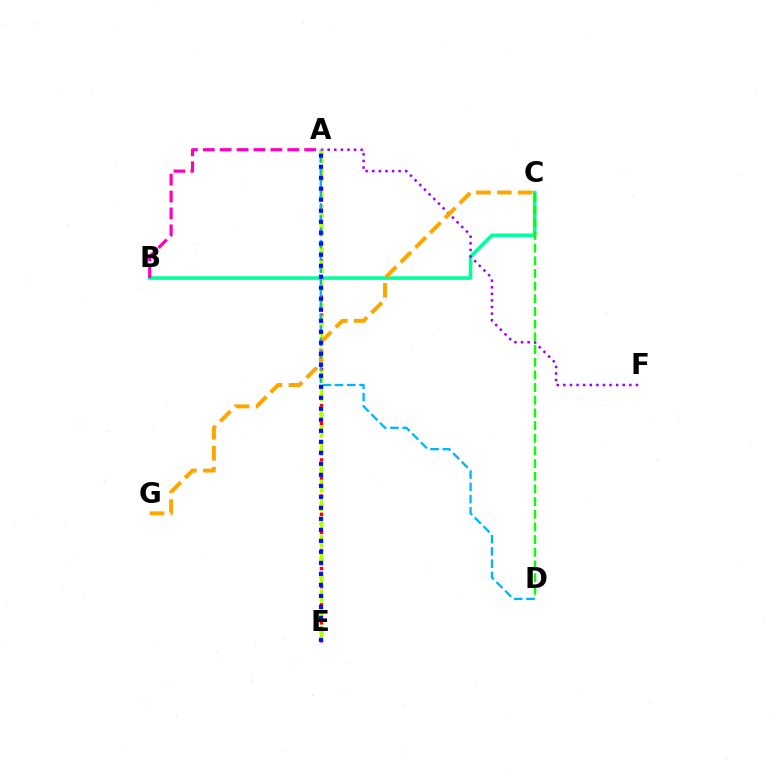{('B', 'C'): [{'color': '#00ff9d', 'line_style': 'solid', 'thickness': 2.59}], ('A', 'B'): [{'color': '#ff00bd', 'line_style': 'dashed', 'thickness': 2.3}], ('A', 'E'): [{'color': '#ff0000', 'line_style': 'dotted', 'thickness': 2.46}, {'color': '#b3ff00', 'line_style': 'dashed', 'thickness': 2.49}, {'color': '#0010ff', 'line_style': 'dotted', 'thickness': 2.99}], ('A', 'F'): [{'color': '#9b00ff', 'line_style': 'dotted', 'thickness': 1.79}], ('C', 'G'): [{'color': '#ffa500', 'line_style': 'dashed', 'thickness': 2.84}], ('C', 'D'): [{'color': '#08ff00', 'line_style': 'dashed', 'thickness': 1.72}], ('A', 'D'): [{'color': '#00b5ff', 'line_style': 'dashed', 'thickness': 1.66}]}